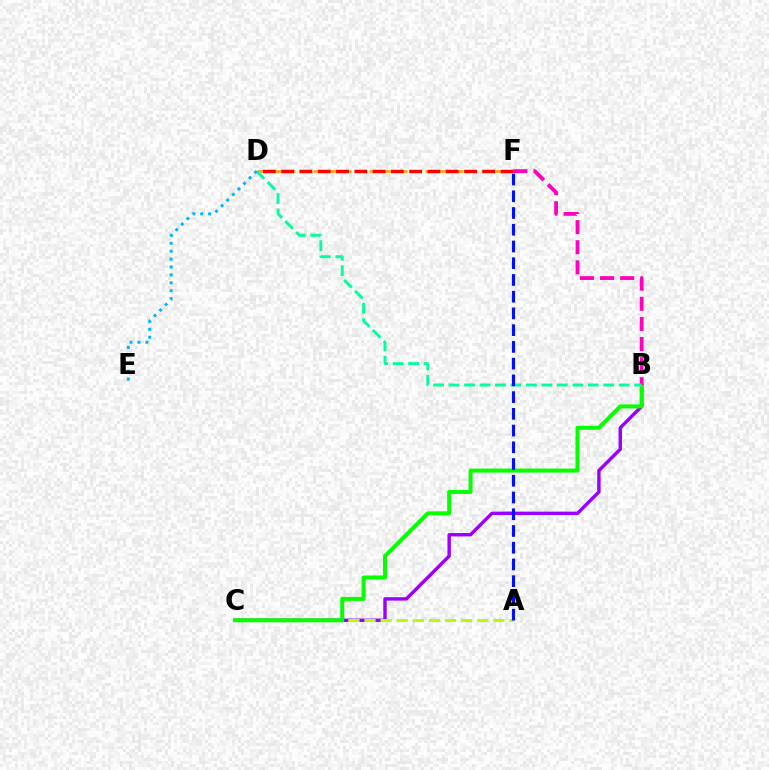{('B', 'C'): [{'color': '#9b00ff', 'line_style': 'solid', 'thickness': 2.47}, {'color': '#08ff00', 'line_style': 'solid', 'thickness': 2.88}], ('A', 'C'): [{'color': '#b3ff00', 'line_style': 'dashed', 'thickness': 2.19}], ('D', 'F'): [{'color': '#ffa500', 'line_style': 'dashed', 'thickness': 1.9}, {'color': '#ff0000', 'line_style': 'dashed', 'thickness': 2.48}], ('B', 'F'): [{'color': '#ff00bd', 'line_style': 'dashed', 'thickness': 2.73}], ('B', 'D'): [{'color': '#00ff9d', 'line_style': 'dashed', 'thickness': 2.1}], ('D', 'E'): [{'color': '#00b5ff', 'line_style': 'dotted', 'thickness': 2.15}], ('A', 'F'): [{'color': '#0010ff', 'line_style': 'dashed', 'thickness': 2.27}]}